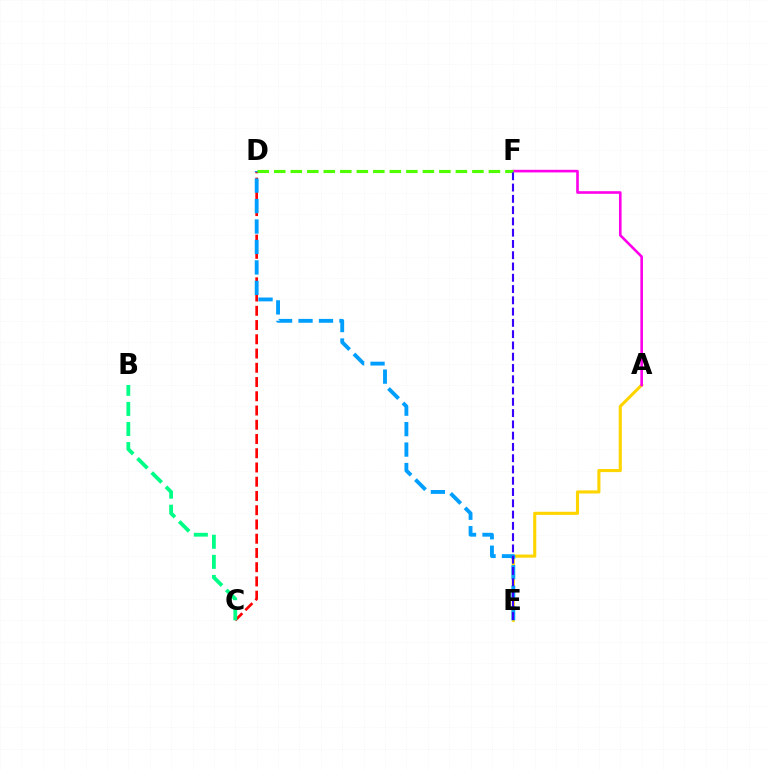{('A', 'E'): [{'color': '#ffd500', 'line_style': 'solid', 'thickness': 2.24}], ('C', 'D'): [{'color': '#ff0000', 'line_style': 'dashed', 'thickness': 1.94}], ('B', 'C'): [{'color': '#00ff86', 'line_style': 'dashed', 'thickness': 2.73}], ('D', 'E'): [{'color': '#009eff', 'line_style': 'dashed', 'thickness': 2.78}], ('A', 'F'): [{'color': '#ff00ed', 'line_style': 'solid', 'thickness': 1.88}], ('D', 'F'): [{'color': '#4fff00', 'line_style': 'dashed', 'thickness': 2.24}], ('E', 'F'): [{'color': '#3700ff', 'line_style': 'dashed', 'thickness': 1.53}]}